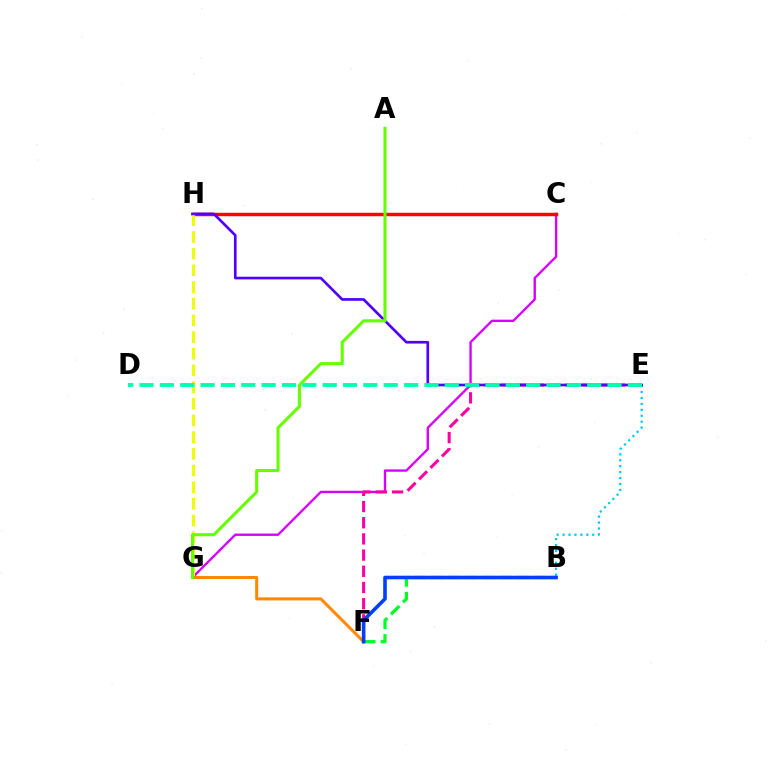{('C', 'G'): [{'color': '#d600ff', 'line_style': 'solid', 'thickness': 1.71}], ('B', 'F'): [{'color': '#00ff27', 'line_style': 'dashed', 'thickness': 2.32}, {'color': '#003fff', 'line_style': 'solid', 'thickness': 2.58}], ('B', 'E'): [{'color': '#00c7ff', 'line_style': 'dotted', 'thickness': 1.61}], ('C', 'H'): [{'color': '#ff0000', 'line_style': 'solid', 'thickness': 2.48}], ('G', 'H'): [{'color': '#eeff00', 'line_style': 'dashed', 'thickness': 2.27}], ('F', 'G'): [{'color': '#ff8800', 'line_style': 'solid', 'thickness': 2.16}], ('E', 'F'): [{'color': '#ff00a0', 'line_style': 'dashed', 'thickness': 2.2}], ('E', 'H'): [{'color': '#4f00ff', 'line_style': 'solid', 'thickness': 1.92}], ('D', 'E'): [{'color': '#00ffaf', 'line_style': 'dashed', 'thickness': 2.76}], ('A', 'G'): [{'color': '#66ff00', 'line_style': 'solid', 'thickness': 2.21}]}